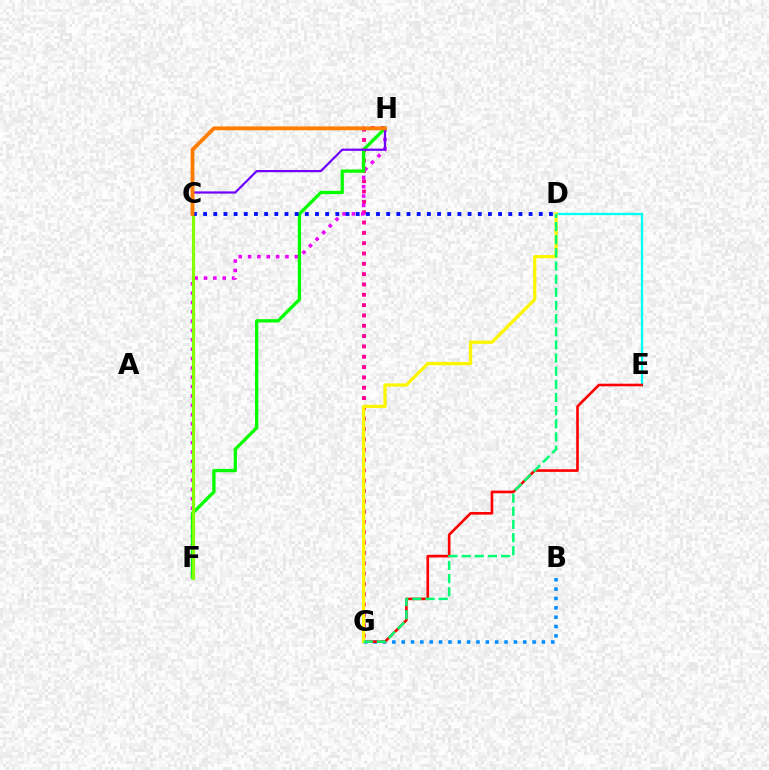{('G', 'H'): [{'color': '#ff0094', 'line_style': 'dotted', 'thickness': 2.81}], ('D', 'E'): [{'color': '#00fff6', 'line_style': 'solid', 'thickness': 1.67}], ('B', 'G'): [{'color': '#008cff', 'line_style': 'dotted', 'thickness': 2.54}], ('F', 'H'): [{'color': '#ee00ff', 'line_style': 'dotted', 'thickness': 2.54}, {'color': '#08ff00', 'line_style': 'solid', 'thickness': 2.4}], ('E', 'G'): [{'color': '#ff0000', 'line_style': 'solid', 'thickness': 1.89}], ('C', 'H'): [{'color': '#7200ff', 'line_style': 'solid', 'thickness': 1.6}, {'color': '#ff7c00', 'line_style': 'solid', 'thickness': 2.76}], ('C', 'F'): [{'color': '#84ff00', 'line_style': 'solid', 'thickness': 2.27}], ('C', 'D'): [{'color': '#0010ff', 'line_style': 'dotted', 'thickness': 2.76}], ('D', 'G'): [{'color': '#fcf500', 'line_style': 'solid', 'thickness': 2.35}, {'color': '#00ff74', 'line_style': 'dashed', 'thickness': 1.79}]}